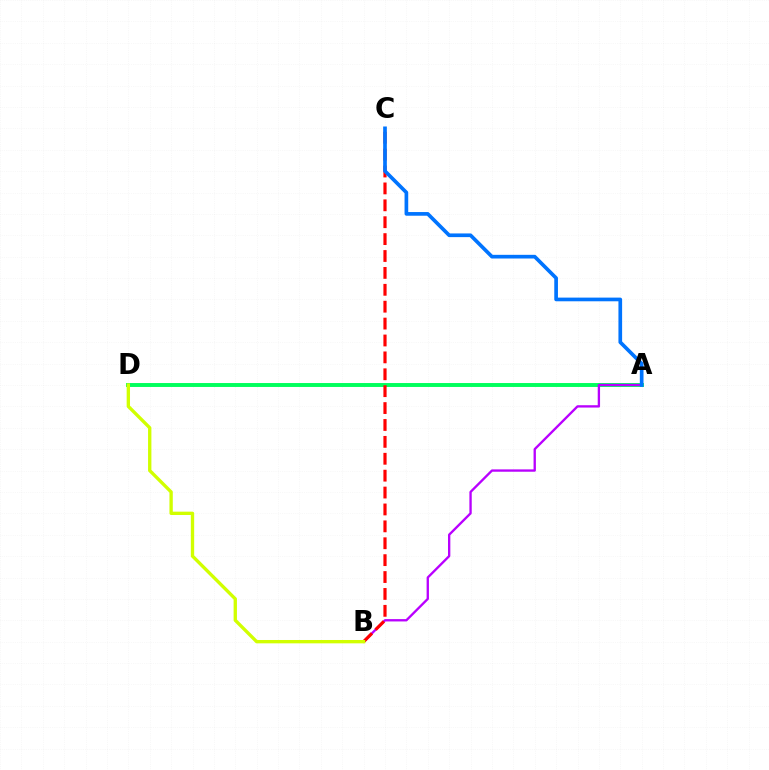{('A', 'D'): [{'color': '#00ff5c', 'line_style': 'solid', 'thickness': 2.83}], ('A', 'B'): [{'color': '#b900ff', 'line_style': 'solid', 'thickness': 1.68}], ('B', 'C'): [{'color': '#ff0000', 'line_style': 'dashed', 'thickness': 2.3}], ('B', 'D'): [{'color': '#d1ff00', 'line_style': 'solid', 'thickness': 2.41}], ('A', 'C'): [{'color': '#0074ff', 'line_style': 'solid', 'thickness': 2.65}]}